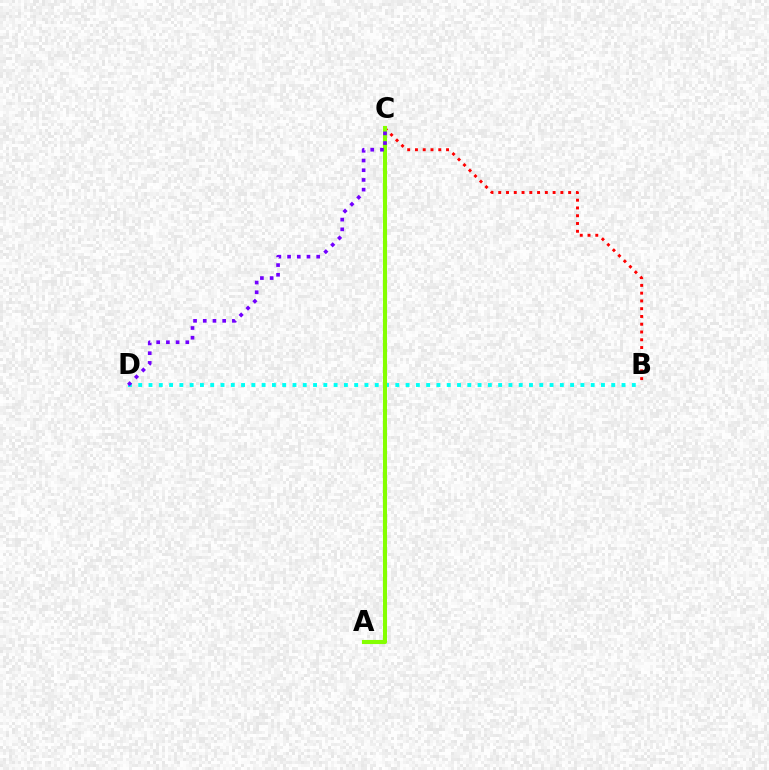{('B', 'C'): [{'color': '#ff0000', 'line_style': 'dotted', 'thickness': 2.11}], ('B', 'D'): [{'color': '#00fff6', 'line_style': 'dotted', 'thickness': 2.79}], ('A', 'C'): [{'color': '#84ff00', 'line_style': 'solid', 'thickness': 2.95}], ('C', 'D'): [{'color': '#7200ff', 'line_style': 'dotted', 'thickness': 2.64}]}